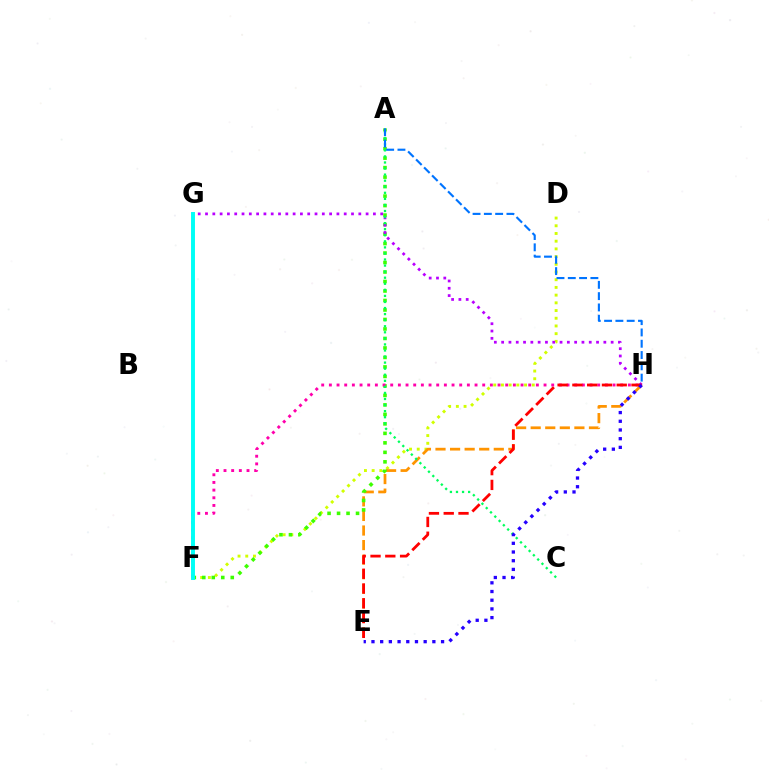{('D', 'F'): [{'color': '#d1ff00', 'line_style': 'dotted', 'thickness': 2.09}], ('E', 'H'): [{'color': '#ff9400', 'line_style': 'dashed', 'thickness': 1.98}, {'color': '#ff0000', 'line_style': 'dashed', 'thickness': 2.01}, {'color': '#2500ff', 'line_style': 'dotted', 'thickness': 2.36}], ('A', 'F'): [{'color': '#3dff00', 'line_style': 'dotted', 'thickness': 2.58}], ('F', 'H'): [{'color': '#ff00ac', 'line_style': 'dotted', 'thickness': 2.08}], ('G', 'H'): [{'color': '#b900ff', 'line_style': 'dotted', 'thickness': 1.98}], ('A', 'C'): [{'color': '#00ff5c', 'line_style': 'dotted', 'thickness': 1.65}], ('A', 'H'): [{'color': '#0074ff', 'line_style': 'dashed', 'thickness': 1.53}], ('F', 'G'): [{'color': '#00fff6', 'line_style': 'solid', 'thickness': 2.83}]}